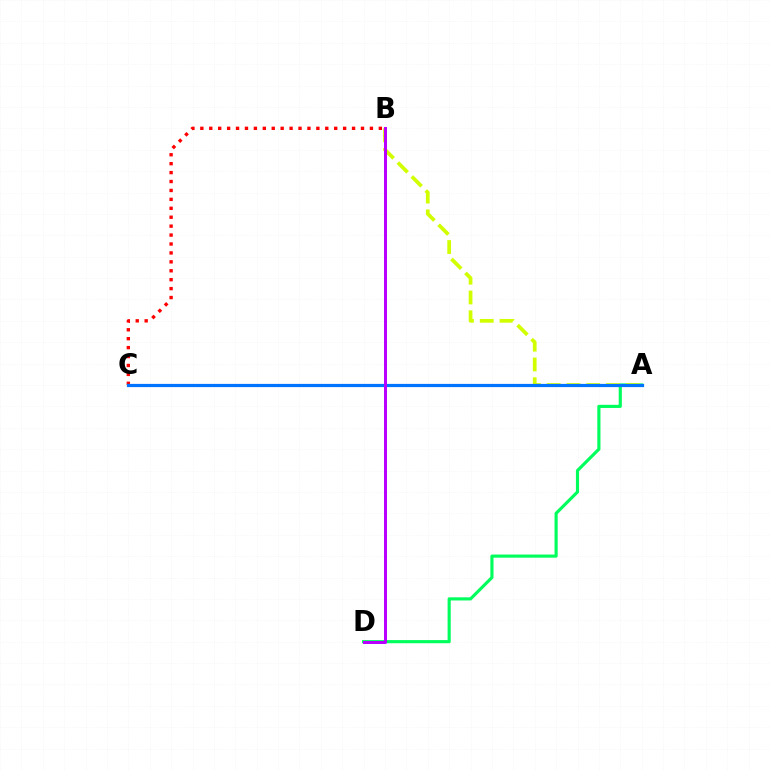{('A', 'D'): [{'color': '#00ff5c', 'line_style': 'solid', 'thickness': 2.26}], ('B', 'C'): [{'color': '#ff0000', 'line_style': 'dotted', 'thickness': 2.42}], ('A', 'B'): [{'color': '#d1ff00', 'line_style': 'dashed', 'thickness': 2.69}], ('A', 'C'): [{'color': '#0074ff', 'line_style': 'solid', 'thickness': 2.31}], ('B', 'D'): [{'color': '#b900ff', 'line_style': 'solid', 'thickness': 2.15}]}